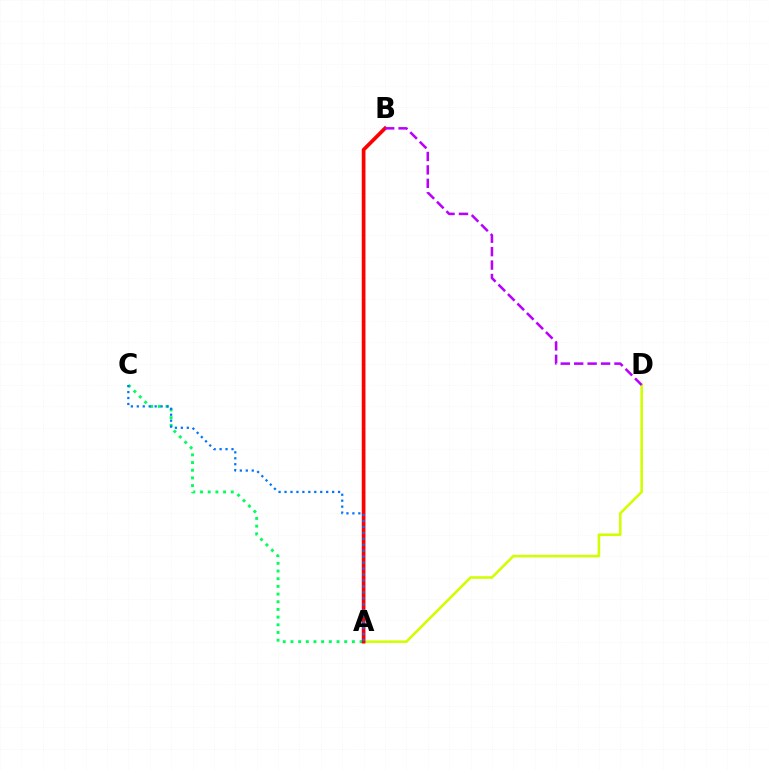{('A', 'D'): [{'color': '#d1ff00', 'line_style': 'solid', 'thickness': 1.86}], ('A', 'C'): [{'color': '#00ff5c', 'line_style': 'dotted', 'thickness': 2.09}, {'color': '#0074ff', 'line_style': 'dotted', 'thickness': 1.62}], ('A', 'B'): [{'color': '#ff0000', 'line_style': 'solid', 'thickness': 2.67}], ('B', 'D'): [{'color': '#b900ff', 'line_style': 'dashed', 'thickness': 1.82}]}